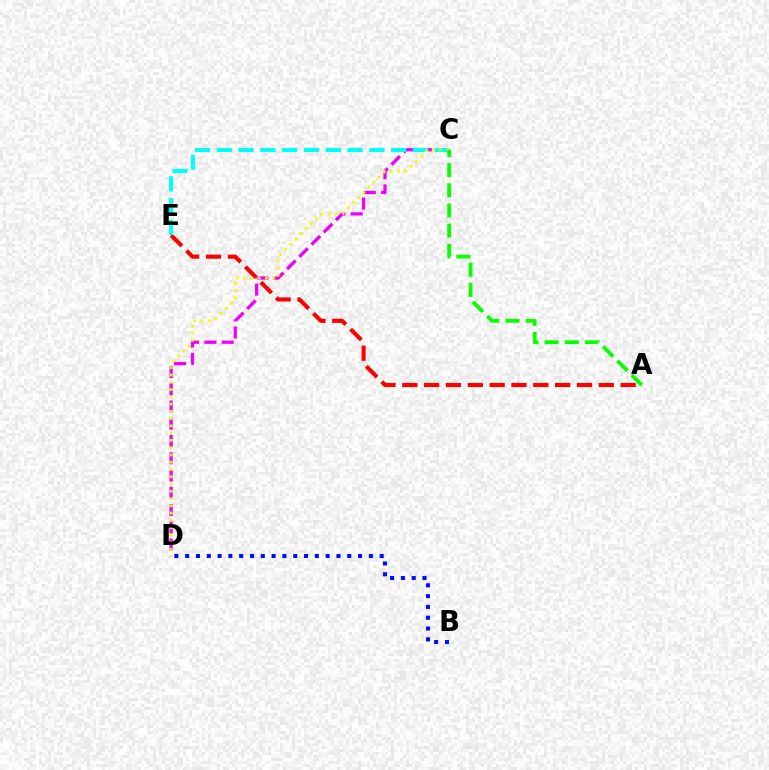{('A', 'E'): [{'color': '#ff0000', 'line_style': 'dashed', 'thickness': 2.97}], ('C', 'D'): [{'color': '#ee00ff', 'line_style': 'dashed', 'thickness': 2.35}, {'color': '#fcf500', 'line_style': 'dotted', 'thickness': 1.97}], ('C', 'E'): [{'color': '#00fff6', 'line_style': 'dashed', 'thickness': 2.96}], ('B', 'D'): [{'color': '#0010ff', 'line_style': 'dotted', 'thickness': 2.94}], ('A', 'C'): [{'color': '#08ff00', 'line_style': 'dashed', 'thickness': 2.74}]}